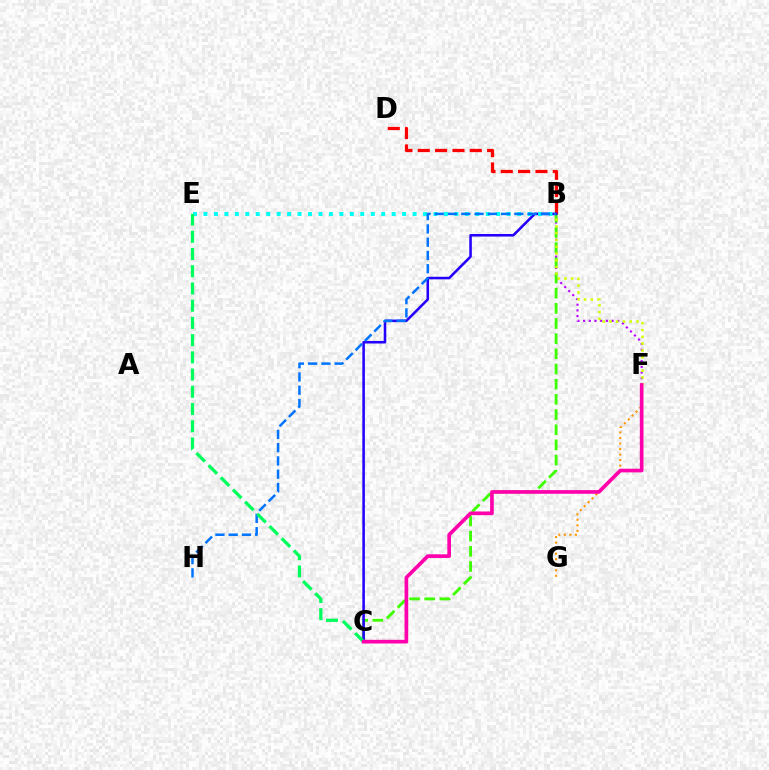{('B', 'F'): [{'color': '#b900ff', 'line_style': 'dotted', 'thickness': 1.55}, {'color': '#d1ff00', 'line_style': 'dotted', 'thickness': 1.84}], ('F', 'G'): [{'color': '#ff9400', 'line_style': 'dotted', 'thickness': 1.5}], ('B', 'D'): [{'color': '#ff0000', 'line_style': 'dashed', 'thickness': 2.35}], ('B', 'C'): [{'color': '#3dff00', 'line_style': 'dashed', 'thickness': 2.06}, {'color': '#2500ff', 'line_style': 'solid', 'thickness': 1.84}], ('B', 'E'): [{'color': '#00fff6', 'line_style': 'dotted', 'thickness': 2.84}], ('B', 'H'): [{'color': '#0074ff', 'line_style': 'dashed', 'thickness': 1.8}], ('C', 'E'): [{'color': '#00ff5c', 'line_style': 'dashed', 'thickness': 2.34}], ('C', 'F'): [{'color': '#ff00ac', 'line_style': 'solid', 'thickness': 2.65}]}